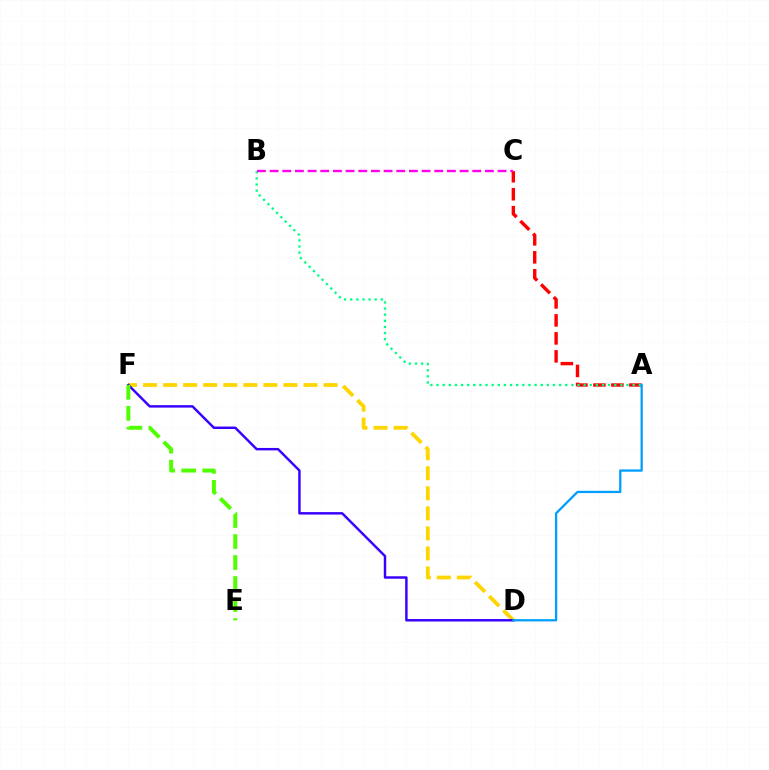{('D', 'F'): [{'color': '#ffd500', 'line_style': 'dashed', 'thickness': 2.72}, {'color': '#3700ff', 'line_style': 'solid', 'thickness': 1.76}], ('A', 'C'): [{'color': '#ff0000', 'line_style': 'dashed', 'thickness': 2.44}], ('A', 'B'): [{'color': '#00ff86', 'line_style': 'dotted', 'thickness': 1.67}], ('B', 'C'): [{'color': '#ff00ed', 'line_style': 'dashed', 'thickness': 1.72}], ('A', 'D'): [{'color': '#009eff', 'line_style': 'solid', 'thickness': 1.64}], ('E', 'F'): [{'color': '#4fff00', 'line_style': 'dashed', 'thickness': 2.85}]}